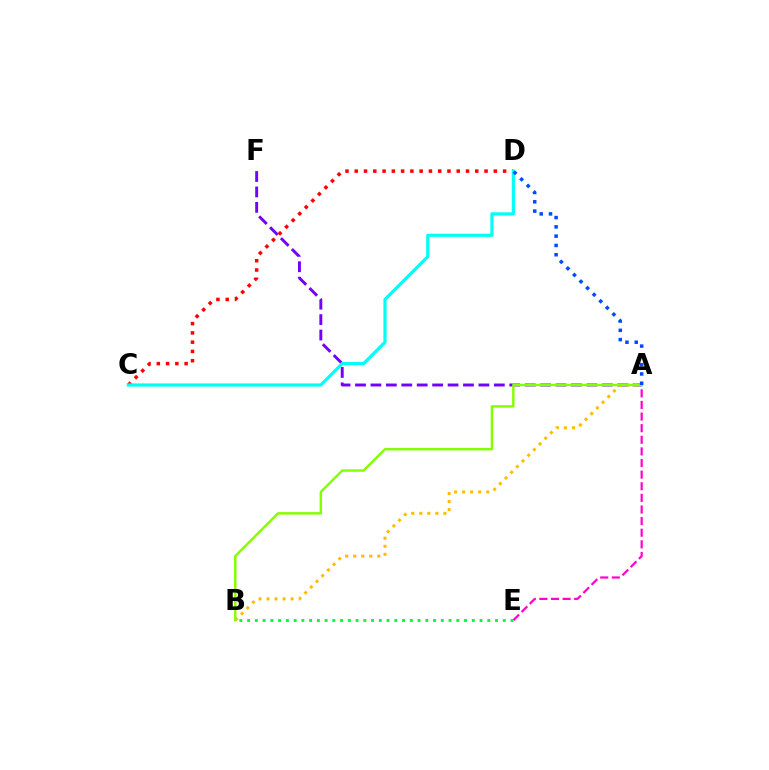{('A', 'F'): [{'color': '#7200ff', 'line_style': 'dashed', 'thickness': 2.1}], ('A', 'E'): [{'color': '#ff00cf', 'line_style': 'dashed', 'thickness': 1.58}], ('A', 'B'): [{'color': '#ffbd00', 'line_style': 'dotted', 'thickness': 2.18}, {'color': '#84ff00', 'line_style': 'solid', 'thickness': 1.77}], ('B', 'E'): [{'color': '#00ff39', 'line_style': 'dotted', 'thickness': 2.1}], ('C', 'D'): [{'color': '#ff0000', 'line_style': 'dotted', 'thickness': 2.52}, {'color': '#00fff6', 'line_style': 'solid', 'thickness': 2.29}], ('A', 'D'): [{'color': '#004bff', 'line_style': 'dotted', 'thickness': 2.52}]}